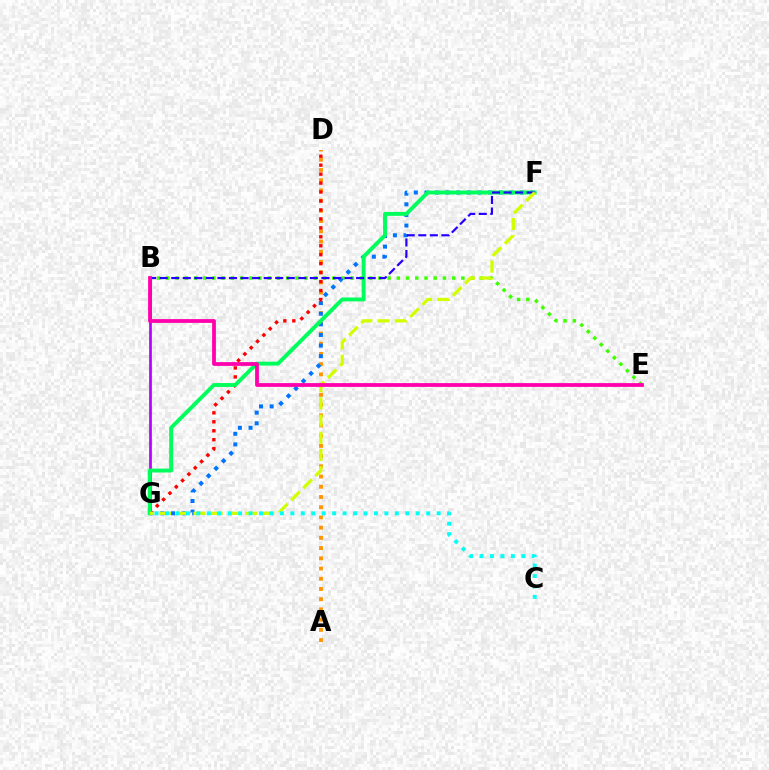{('B', 'E'): [{'color': '#3dff00', 'line_style': 'dotted', 'thickness': 2.51}, {'color': '#ff00ac', 'line_style': 'solid', 'thickness': 2.72}], ('A', 'D'): [{'color': '#ff9400', 'line_style': 'dotted', 'thickness': 2.78}], ('F', 'G'): [{'color': '#0074ff', 'line_style': 'dotted', 'thickness': 2.89}, {'color': '#00ff5c', 'line_style': 'solid', 'thickness': 2.81}, {'color': '#d1ff00', 'line_style': 'dashed', 'thickness': 2.33}], ('B', 'G'): [{'color': '#b900ff', 'line_style': 'solid', 'thickness': 1.95}], ('D', 'G'): [{'color': '#ff0000', 'line_style': 'dotted', 'thickness': 2.43}], ('B', 'F'): [{'color': '#2500ff', 'line_style': 'dashed', 'thickness': 1.57}], ('C', 'G'): [{'color': '#00fff6', 'line_style': 'dotted', 'thickness': 2.84}]}